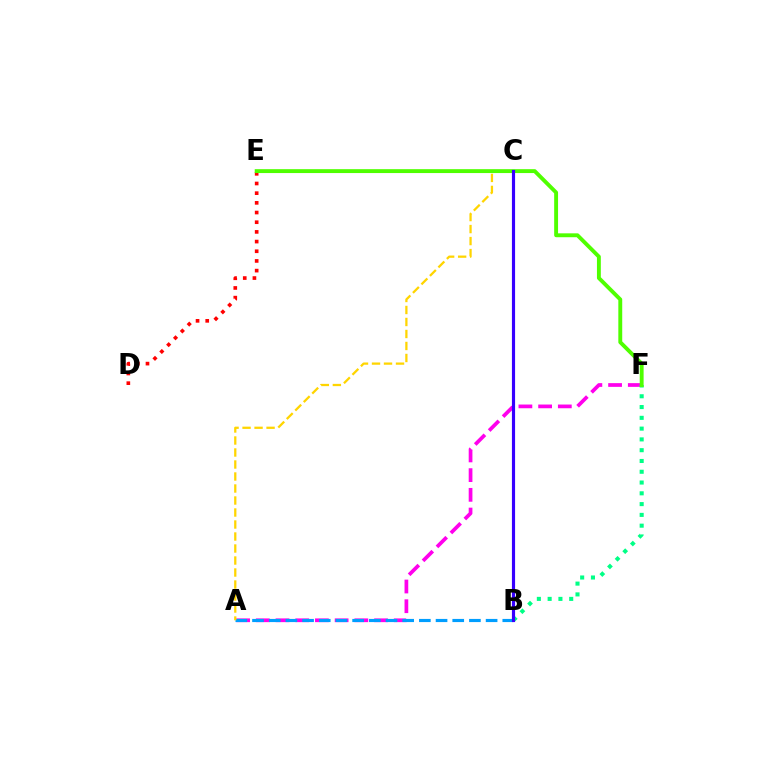{('D', 'E'): [{'color': '#ff0000', 'line_style': 'dotted', 'thickness': 2.63}], ('A', 'F'): [{'color': '#ff00ed', 'line_style': 'dashed', 'thickness': 2.68}], ('B', 'F'): [{'color': '#00ff86', 'line_style': 'dotted', 'thickness': 2.93}], ('A', 'B'): [{'color': '#009eff', 'line_style': 'dashed', 'thickness': 2.27}], ('A', 'C'): [{'color': '#ffd500', 'line_style': 'dashed', 'thickness': 1.63}], ('E', 'F'): [{'color': '#4fff00', 'line_style': 'solid', 'thickness': 2.8}], ('B', 'C'): [{'color': '#3700ff', 'line_style': 'solid', 'thickness': 2.27}]}